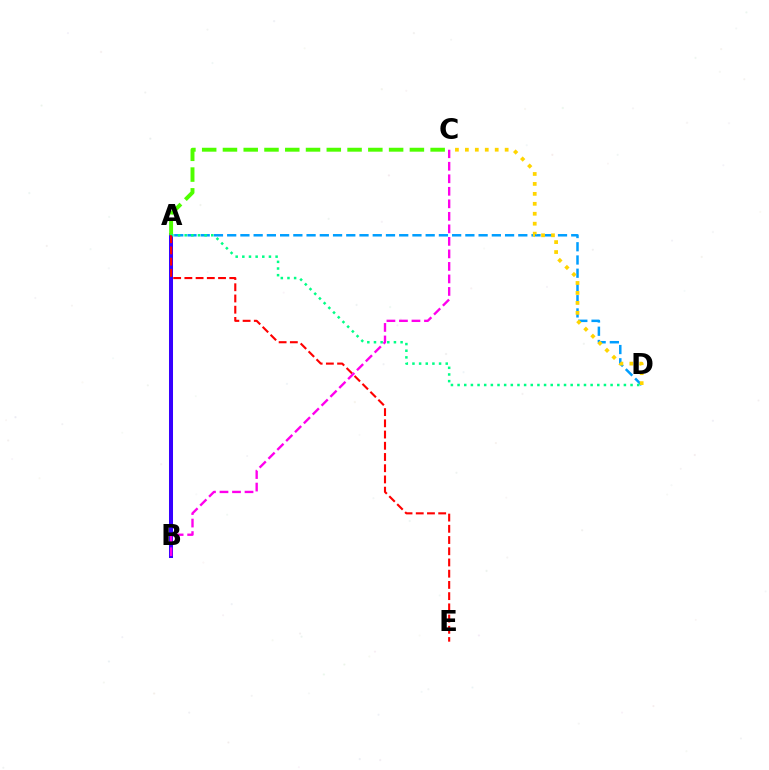{('A', 'B'): [{'color': '#3700ff', 'line_style': 'solid', 'thickness': 2.89}], ('A', 'D'): [{'color': '#009eff', 'line_style': 'dashed', 'thickness': 1.8}, {'color': '#00ff86', 'line_style': 'dotted', 'thickness': 1.81}], ('C', 'D'): [{'color': '#ffd500', 'line_style': 'dotted', 'thickness': 2.7}], ('A', 'C'): [{'color': '#4fff00', 'line_style': 'dashed', 'thickness': 2.82}], ('A', 'E'): [{'color': '#ff0000', 'line_style': 'dashed', 'thickness': 1.52}], ('B', 'C'): [{'color': '#ff00ed', 'line_style': 'dashed', 'thickness': 1.7}]}